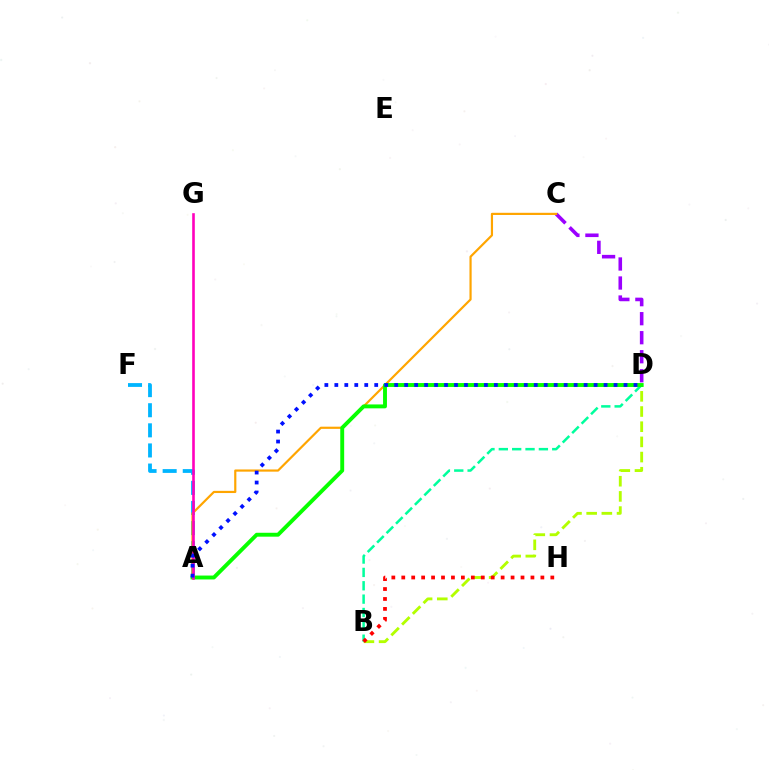{('B', 'D'): [{'color': '#b3ff00', 'line_style': 'dashed', 'thickness': 2.06}, {'color': '#00ff9d', 'line_style': 'dashed', 'thickness': 1.81}], ('A', 'F'): [{'color': '#00b5ff', 'line_style': 'dashed', 'thickness': 2.73}], ('C', 'D'): [{'color': '#9b00ff', 'line_style': 'dashed', 'thickness': 2.58}], ('A', 'C'): [{'color': '#ffa500', 'line_style': 'solid', 'thickness': 1.57}], ('A', 'D'): [{'color': '#08ff00', 'line_style': 'solid', 'thickness': 2.81}, {'color': '#0010ff', 'line_style': 'dotted', 'thickness': 2.71}], ('A', 'G'): [{'color': '#ff00bd', 'line_style': 'solid', 'thickness': 1.88}], ('B', 'H'): [{'color': '#ff0000', 'line_style': 'dotted', 'thickness': 2.7}]}